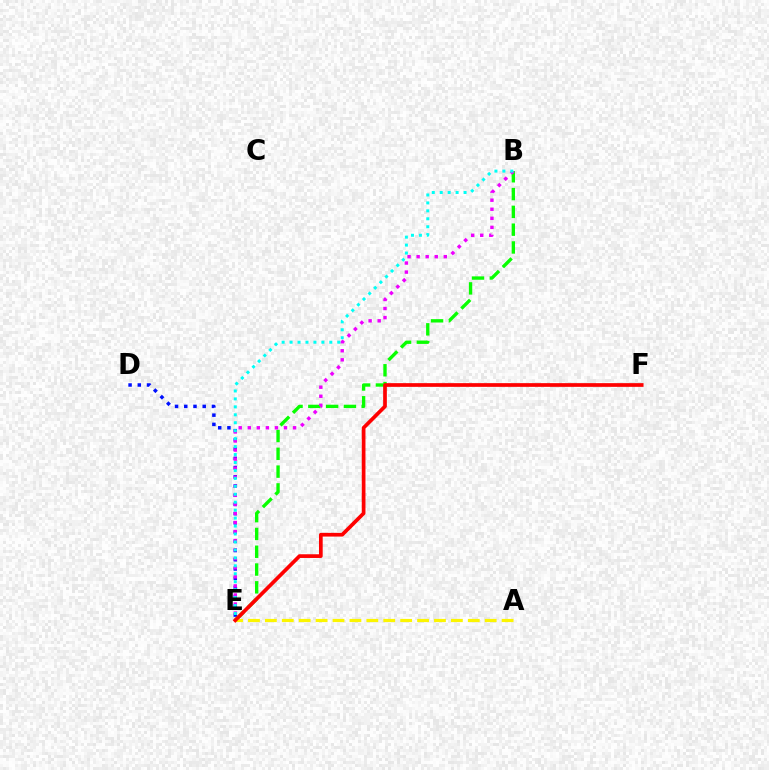{('D', 'E'): [{'color': '#0010ff', 'line_style': 'dotted', 'thickness': 2.51}], ('B', 'E'): [{'color': '#08ff00', 'line_style': 'dashed', 'thickness': 2.42}, {'color': '#ee00ff', 'line_style': 'dotted', 'thickness': 2.46}, {'color': '#00fff6', 'line_style': 'dotted', 'thickness': 2.16}], ('A', 'E'): [{'color': '#fcf500', 'line_style': 'dashed', 'thickness': 2.3}], ('E', 'F'): [{'color': '#ff0000', 'line_style': 'solid', 'thickness': 2.67}]}